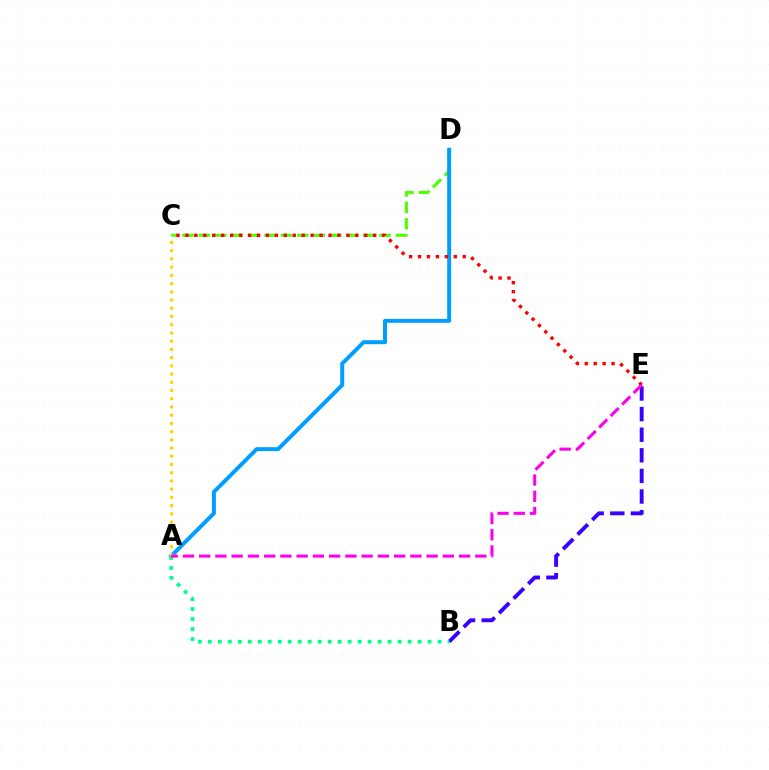{('C', 'D'): [{'color': '#4fff00', 'line_style': 'dashed', 'thickness': 2.23}], ('A', 'D'): [{'color': '#009eff', 'line_style': 'solid', 'thickness': 2.86}], ('B', 'E'): [{'color': '#3700ff', 'line_style': 'dashed', 'thickness': 2.8}], ('A', 'B'): [{'color': '#00ff86', 'line_style': 'dotted', 'thickness': 2.71}], ('C', 'E'): [{'color': '#ff0000', 'line_style': 'dotted', 'thickness': 2.43}], ('A', 'C'): [{'color': '#ffd500', 'line_style': 'dotted', 'thickness': 2.23}], ('A', 'E'): [{'color': '#ff00ed', 'line_style': 'dashed', 'thickness': 2.21}]}